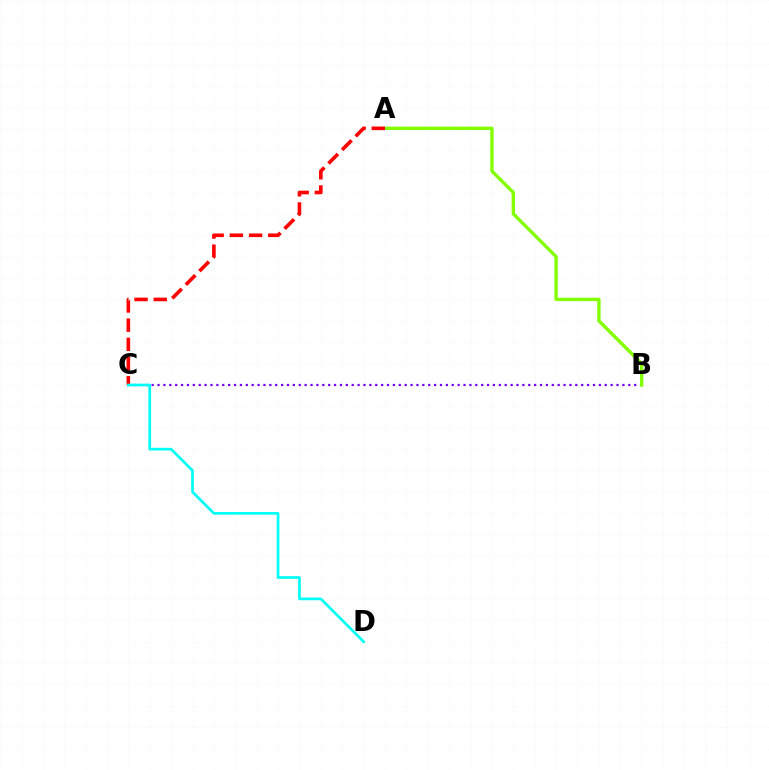{('B', 'C'): [{'color': '#7200ff', 'line_style': 'dotted', 'thickness': 1.6}], ('A', 'B'): [{'color': '#84ff00', 'line_style': 'solid', 'thickness': 2.44}], ('A', 'C'): [{'color': '#ff0000', 'line_style': 'dashed', 'thickness': 2.61}], ('C', 'D'): [{'color': '#00fff6', 'line_style': 'solid', 'thickness': 1.94}]}